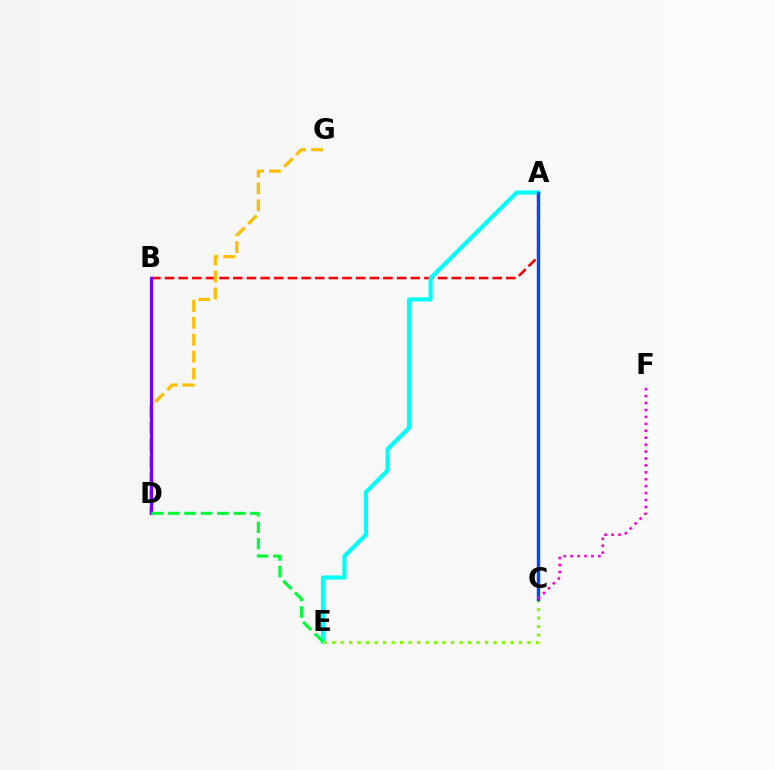{('A', 'B'): [{'color': '#ff0000', 'line_style': 'dashed', 'thickness': 1.85}], ('A', 'E'): [{'color': '#00fff6', 'line_style': 'solid', 'thickness': 2.96}], ('D', 'G'): [{'color': '#ffbd00', 'line_style': 'dashed', 'thickness': 2.3}], ('B', 'D'): [{'color': '#7200ff', 'line_style': 'solid', 'thickness': 2.34}], ('D', 'E'): [{'color': '#00ff39', 'line_style': 'dashed', 'thickness': 2.24}], ('C', 'E'): [{'color': '#84ff00', 'line_style': 'dotted', 'thickness': 2.31}], ('A', 'C'): [{'color': '#004bff', 'line_style': 'solid', 'thickness': 2.46}], ('C', 'F'): [{'color': '#ff00cf', 'line_style': 'dotted', 'thickness': 1.88}]}